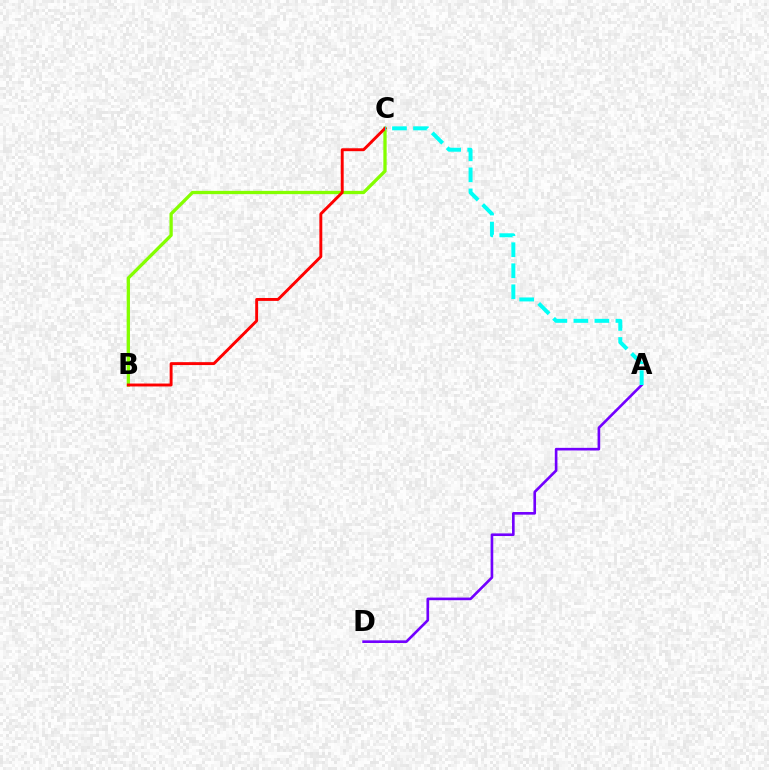{('B', 'C'): [{'color': '#84ff00', 'line_style': 'solid', 'thickness': 2.37}, {'color': '#ff0000', 'line_style': 'solid', 'thickness': 2.1}], ('A', 'D'): [{'color': '#7200ff', 'line_style': 'solid', 'thickness': 1.9}], ('A', 'C'): [{'color': '#00fff6', 'line_style': 'dashed', 'thickness': 2.86}]}